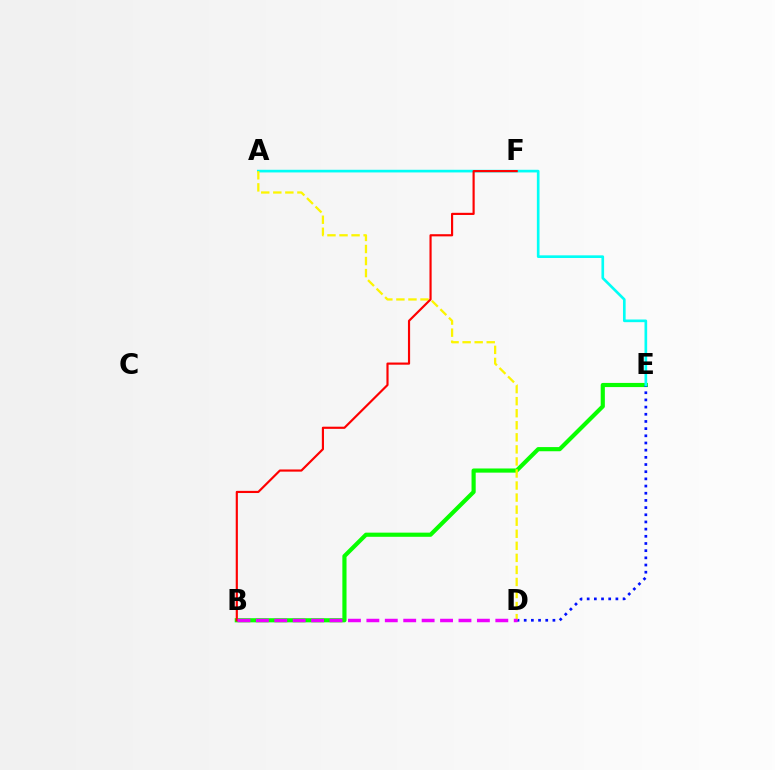{('B', 'E'): [{'color': '#08ff00', 'line_style': 'solid', 'thickness': 2.99}], ('D', 'E'): [{'color': '#0010ff', 'line_style': 'dotted', 'thickness': 1.95}], ('A', 'E'): [{'color': '#00fff6', 'line_style': 'solid', 'thickness': 1.91}], ('A', 'D'): [{'color': '#fcf500', 'line_style': 'dashed', 'thickness': 1.64}], ('B', 'F'): [{'color': '#ff0000', 'line_style': 'solid', 'thickness': 1.56}], ('B', 'D'): [{'color': '#ee00ff', 'line_style': 'dashed', 'thickness': 2.5}]}